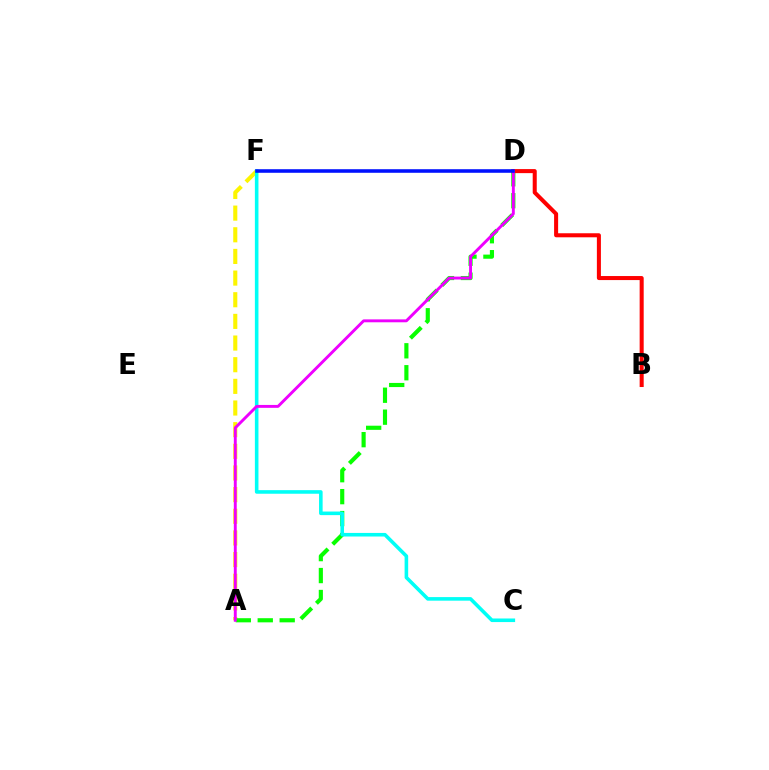{('A', 'F'): [{'color': '#fcf500', 'line_style': 'dashed', 'thickness': 2.94}], ('A', 'D'): [{'color': '#08ff00', 'line_style': 'dashed', 'thickness': 2.98}, {'color': '#ee00ff', 'line_style': 'solid', 'thickness': 2.09}], ('B', 'D'): [{'color': '#ff0000', 'line_style': 'solid', 'thickness': 2.91}], ('C', 'F'): [{'color': '#00fff6', 'line_style': 'solid', 'thickness': 2.58}], ('D', 'F'): [{'color': '#0010ff', 'line_style': 'solid', 'thickness': 2.57}]}